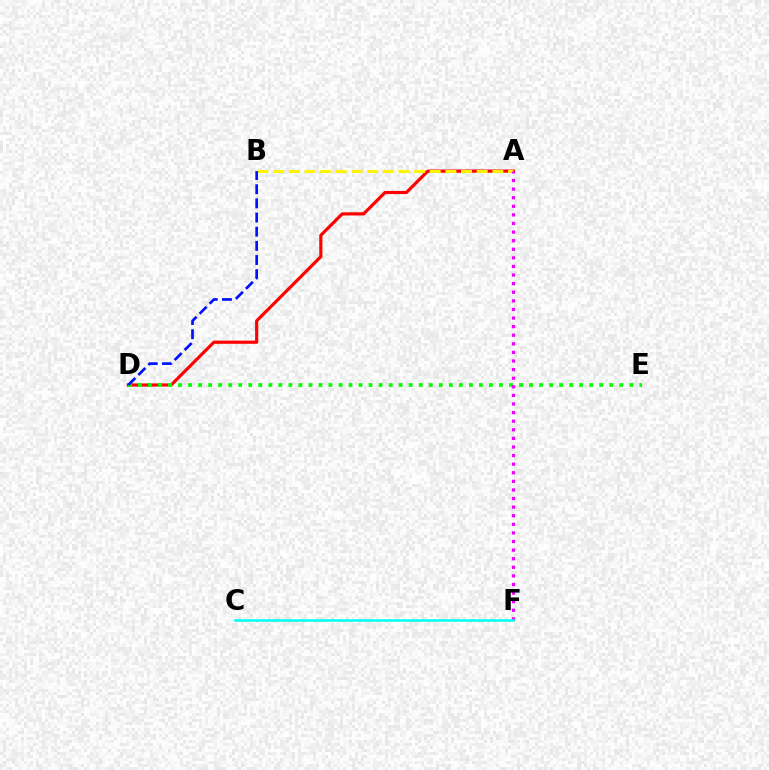{('A', 'D'): [{'color': '#ff0000', 'line_style': 'solid', 'thickness': 2.27}], ('A', 'B'): [{'color': '#fcf500', 'line_style': 'dashed', 'thickness': 2.13}], ('D', 'E'): [{'color': '#08ff00', 'line_style': 'dotted', 'thickness': 2.72}], ('B', 'D'): [{'color': '#0010ff', 'line_style': 'dashed', 'thickness': 1.92}], ('A', 'F'): [{'color': '#ee00ff', 'line_style': 'dotted', 'thickness': 2.34}], ('C', 'F'): [{'color': '#00fff6', 'line_style': 'solid', 'thickness': 1.82}]}